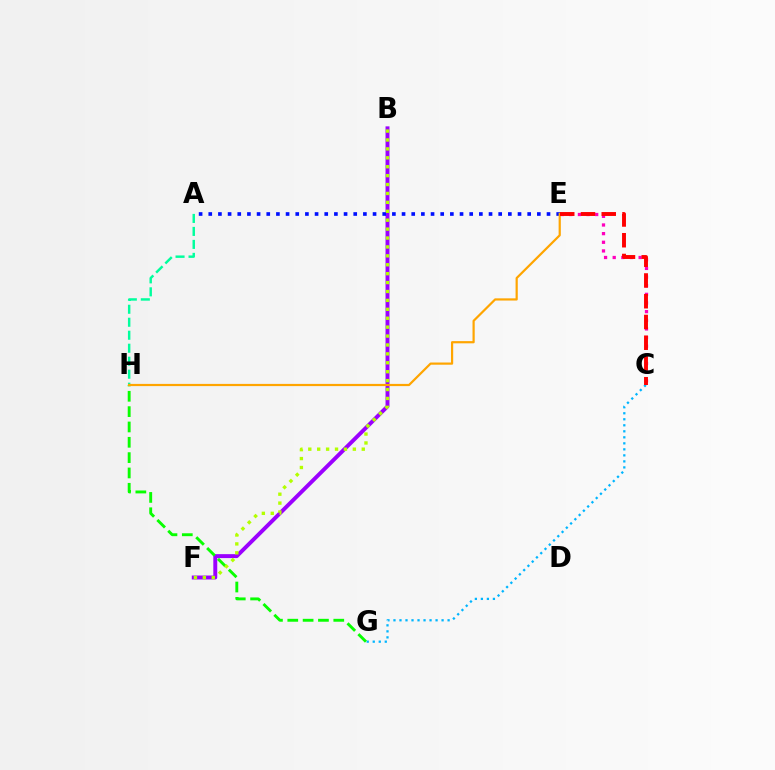{('C', 'G'): [{'color': '#00b5ff', 'line_style': 'dotted', 'thickness': 1.63}], ('C', 'E'): [{'color': '#ff00bd', 'line_style': 'dotted', 'thickness': 2.35}, {'color': '#ff0000', 'line_style': 'dashed', 'thickness': 2.82}], ('A', 'H'): [{'color': '#00ff9d', 'line_style': 'dashed', 'thickness': 1.76}], ('B', 'F'): [{'color': '#9b00ff', 'line_style': 'solid', 'thickness': 2.83}, {'color': '#b3ff00', 'line_style': 'dotted', 'thickness': 2.42}], ('G', 'H'): [{'color': '#08ff00', 'line_style': 'dashed', 'thickness': 2.08}], ('A', 'E'): [{'color': '#0010ff', 'line_style': 'dotted', 'thickness': 2.63}], ('E', 'H'): [{'color': '#ffa500', 'line_style': 'solid', 'thickness': 1.58}]}